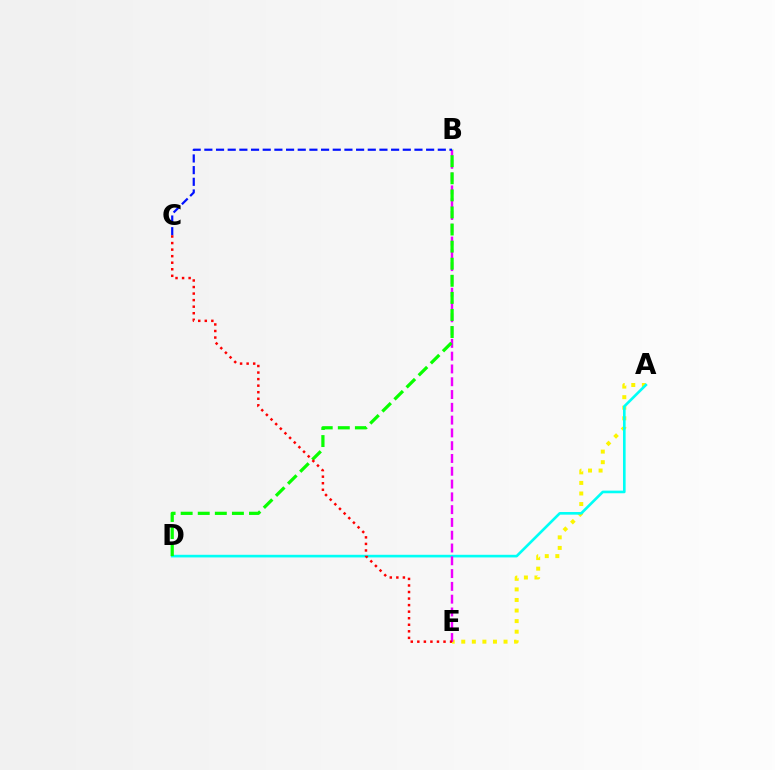{('A', 'E'): [{'color': '#fcf500', 'line_style': 'dotted', 'thickness': 2.87}], ('A', 'D'): [{'color': '#00fff6', 'line_style': 'solid', 'thickness': 1.9}], ('B', 'E'): [{'color': '#ee00ff', 'line_style': 'dashed', 'thickness': 1.74}], ('B', 'D'): [{'color': '#08ff00', 'line_style': 'dashed', 'thickness': 2.32}], ('B', 'C'): [{'color': '#0010ff', 'line_style': 'dashed', 'thickness': 1.59}], ('C', 'E'): [{'color': '#ff0000', 'line_style': 'dotted', 'thickness': 1.78}]}